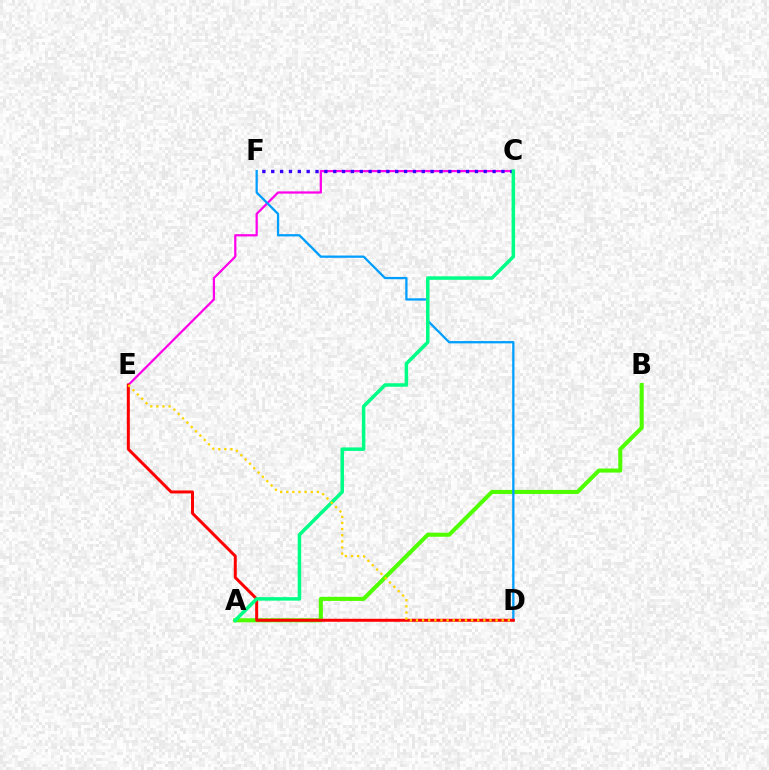{('A', 'B'): [{'color': '#4fff00', 'line_style': 'solid', 'thickness': 2.92}], ('C', 'E'): [{'color': '#ff00ed', 'line_style': 'solid', 'thickness': 1.61}], ('D', 'F'): [{'color': '#009eff', 'line_style': 'solid', 'thickness': 1.64}], ('C', 'F'): [{'color': '#3700ff', 'line_style': 'dotted', 'thickness': 2.41}], ('D', 'E'): [{'color': '#ff0000', 'line_style': 'solid', 'thickness': 2.14}, {'color': '#ffd500', 'line_style': 'dotted', 'thickness': 1.66}], ('A', 'C'): [{'color': '#00ff86', 'line_style': 'solid', 'thickness': 2.53}]}